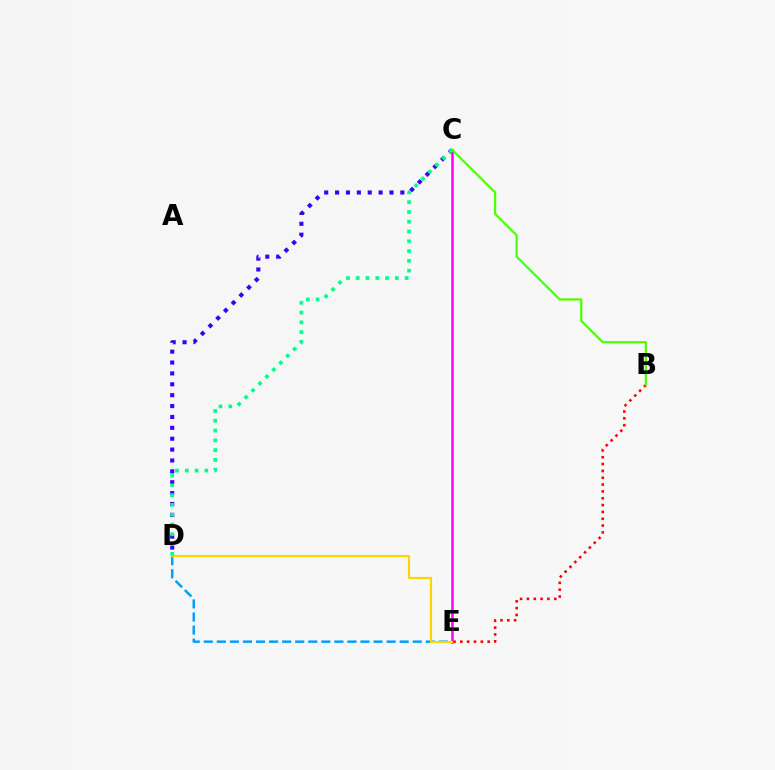{('B', 'E'): [{'color': '#ff0000', 'line_style': 'dotted', 'thickness': 1.86}], ('C', 'E'): [{'color': '#ff00ed', 'line_style': 'solid', 'thickness': 1.81}], ('D', 'E'): [{'color': '#009eff', 'line_style': 'dashed', 'thickness': 1.77}, {'color': '#ffd500', 'line_style': 'solid', 'thickness': 1.54}], ('C', 'D'): [{'color': '#3700ff', 'line_style': 'dotted', 'thickness': 2.96}, {'color': '#00ff86', 'line_style': 'dotted', 'thickness': 2.66}], ('B', 'C'): [{'color': '#4fff00', 'line_style': 'solid', 'thickness': 1.61}]}